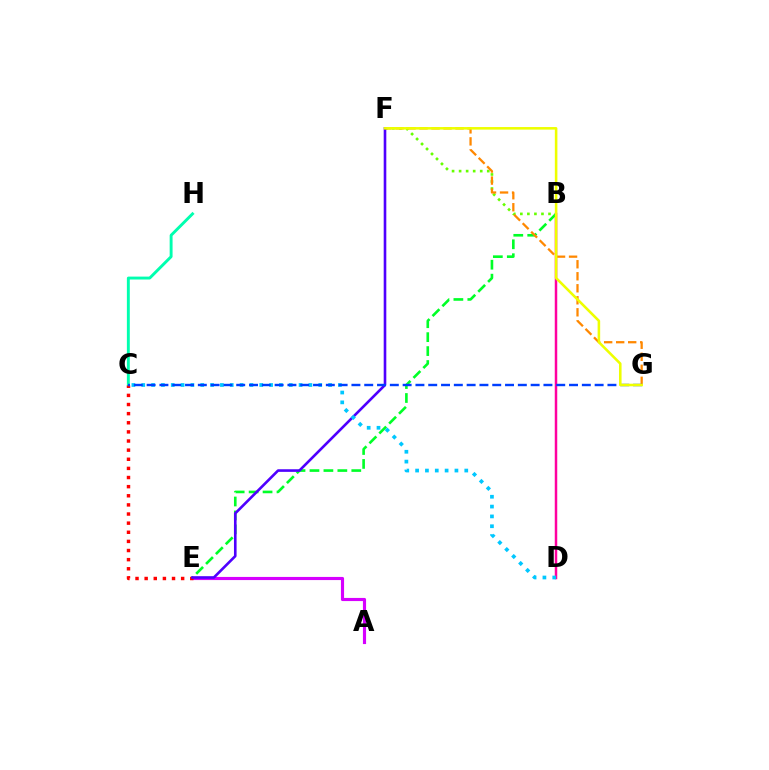{('B', 'D'): [{'color': '#ff00a0', 'line_style': 'solid', 'thickness': 1.79}], ('B', 'F'): [{'color': '#66ff00', 'line_style': 'dotted', 'thickness': 1.91}], ('B', 'E'): [{'color': '#00ff27', 'line_style': 'dashed', 'thickness': 1.89}], ('F', 'G'): [{'color': '#ff8800', 'line_style': 'dashed', 'thickness': 1.63}, {'color': '#eeff00', 'line_style': 'solid', 'thickness': 1.85}], ('A', 'E'): [{'color': '#d600ff', 'line_style': 'solid', 'thickness': 2.26}], ('C', 'H'): [{'color': '#00ffaf', 'line_style': 'solid', 'thickness': 2.09}], ('C', 'E'): [{'color': '#ff0000', 'line_style': 'dotted', 'thickness': 2.48}], ('E', 'F'): [{'color': '#4f00ff', 'line_style': 'solid', 'thickness': 1.88}], ('C', 'D'): [{'color': '#00c7ff', 'line_style': 'dotted', 'thickness': 2.67}], ('C', 'G'): [{'color': '#003fff', 'line_style': 'dashed', 'thickness': 1.74}]}